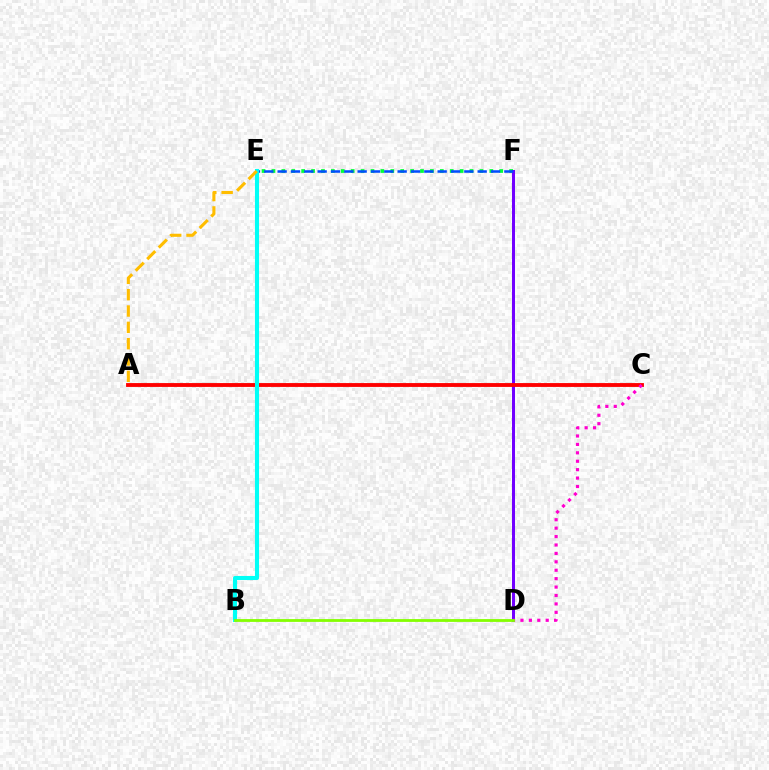{('E', 'F'): [{'color': '#00ff39', 'line_style': 'dotted', 'thickness': 2.69}, {'color': '#004bff', 'line_style': 'dashed', 'thickness': 1.81}], ('D', 'F'): [{'color': '#7200ff', 'line_style': 'solid', 'thickness': 2.17}], ('A', 'C'): [{'color': '#ff0000', 'line_style': 'solid', 'thickness': 2.77}], ('B', 'E'): [{'color': '#00fff6', 'line_style': 'solid', 'thickness': 2.93}], ('C', 'D'): [{'color': '#ff00cf', 'line_style': 'dotted', 'thickness': 2.29}], ('B', 'D'): [{'color': '#84ff00', 'line_style': 'solid', 'thickness': 2.02}], ('A', 'E'): [{'color': '#ffbd00', 'line_style': 'dashed', 'thickness': 2.22}]}